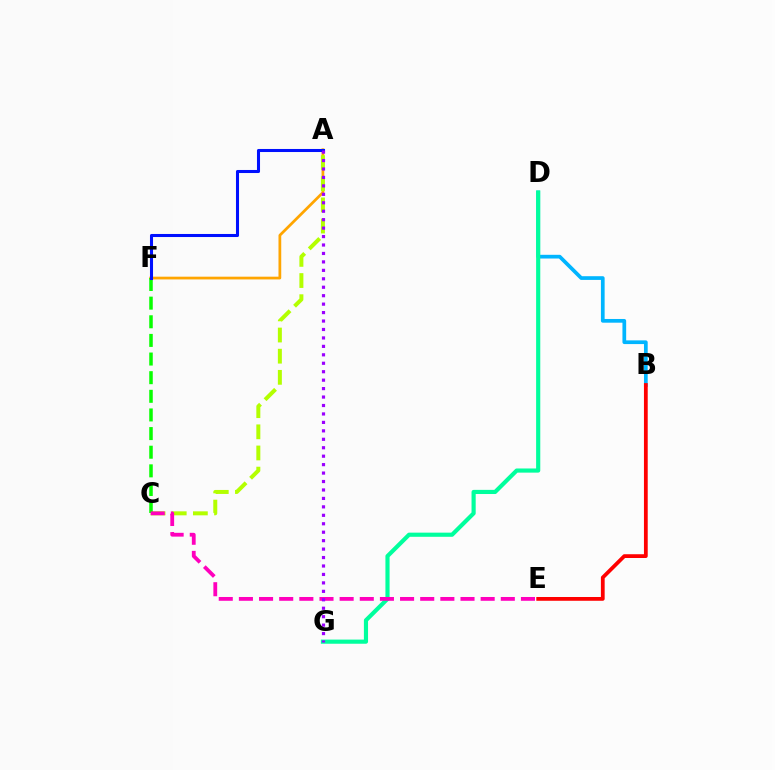{('A', 'F'): [{'color': '#ffa500', 'line_style': 'solid', 'thickness': 1.98}, {'color': '#0010ff', 'line_style': 'solid', 'thickness': 2.2}], ('A', 'C'): [{'color': '#b3ff00', 'line_style': 'dashed', 'thickness': 2.87}], ('C', 'F'): [{'color': '#08ff00', 'line_style': 'dashed', 'thickness': 2.53}], ('B', 'D'): [{'color': '#00b5ff', 'line_style': 'solid', 'thickness': 2.67}], ('D', 'G'): [{'color': '#00ff9d', 'line_style': 'solid', 'thickness': 2.99}], ('C', 'E'): [{'color': '#ff00bd', 'line_style': 'dashed', 'thickness': 2.74}], ('A', 'G'): [{'color': '#9b00ff', 'line_style': 'dotted', 'thickness': 2.3}], ('B', 'E'): [{'color': '#ff0000', 'line_style': 'solid', 'thickness': 2.71}]}